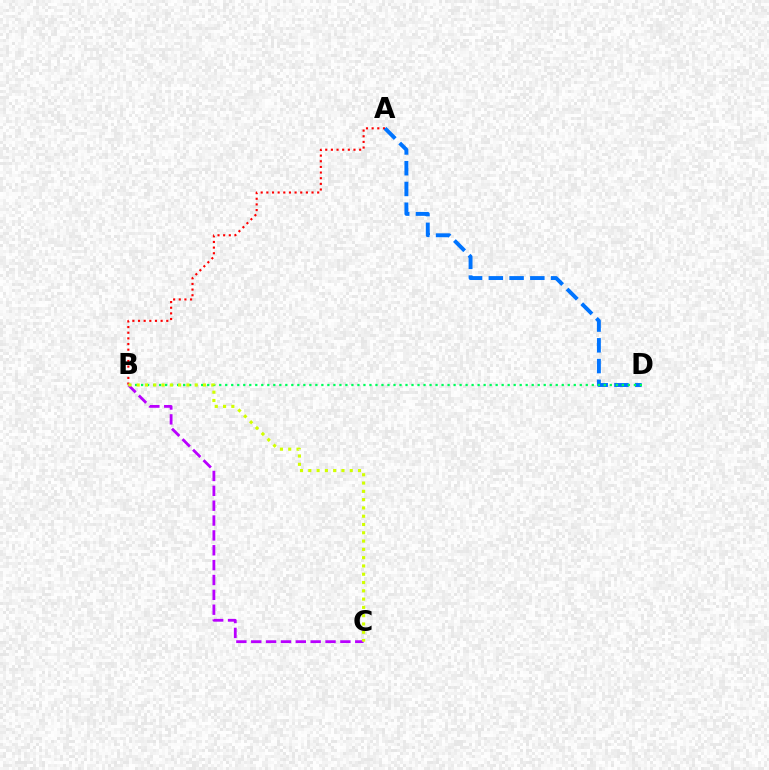{('A', 'B'): [{'color': '#ff0000', 'line_style': 'dotted', 'thickness': 1.53}], ('A', 'D'): [{'color': '#0074ff', 'line_style': 'dashed', 'thickness': 2.82}], ('B', 'D'): [{'color': '#00ff5c', 'line_style': 'dotted', 'thickness': 1.63}], ('B', 'C'): [{'color': '#b900ff', 'line_style': 'dashed', 'thickness': 2.02}, {'color': '#d1ff00', 'line_style': 'dotted', 'thickness': 2.25}]}